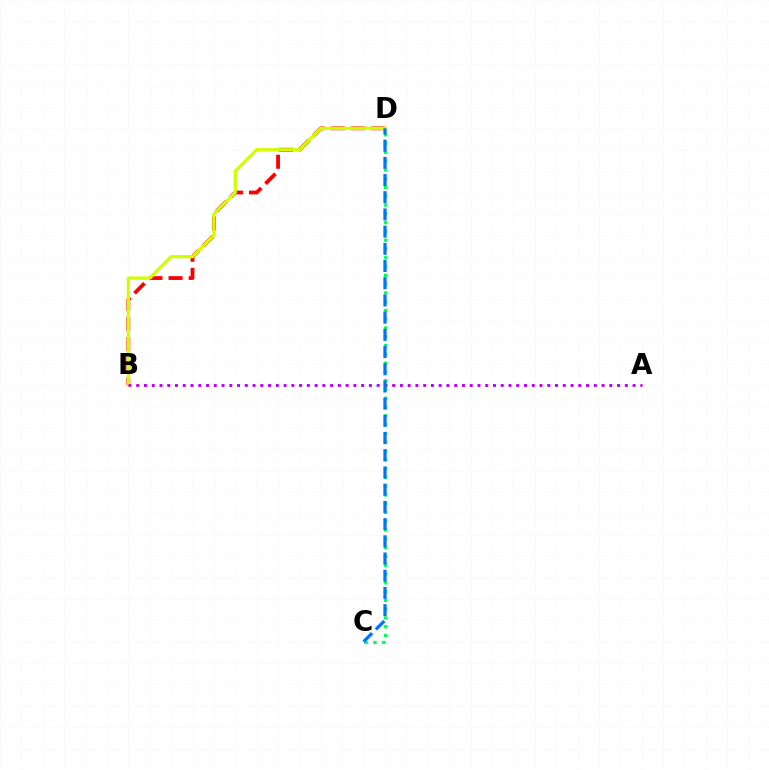{('B', 'D'): [{'color': '#ff0000', 'line_style': 'dashed', 'thickness': 2.74}, {'color': '#d1ff00', 'line_style': 'solid', 'thickness': 2.31}], ('C', 'D'): [{'color': '#00ff5c', 'line_style': 'dotted', 'thickness': 2.39}, {'color': '#0074ff', 'line_style': 'dashed', 'thickness': 2.34}], ('A', 'B'): [{'color': '#b900ff', 'line_style': 'dotted', 'thickness': 2.11}]}